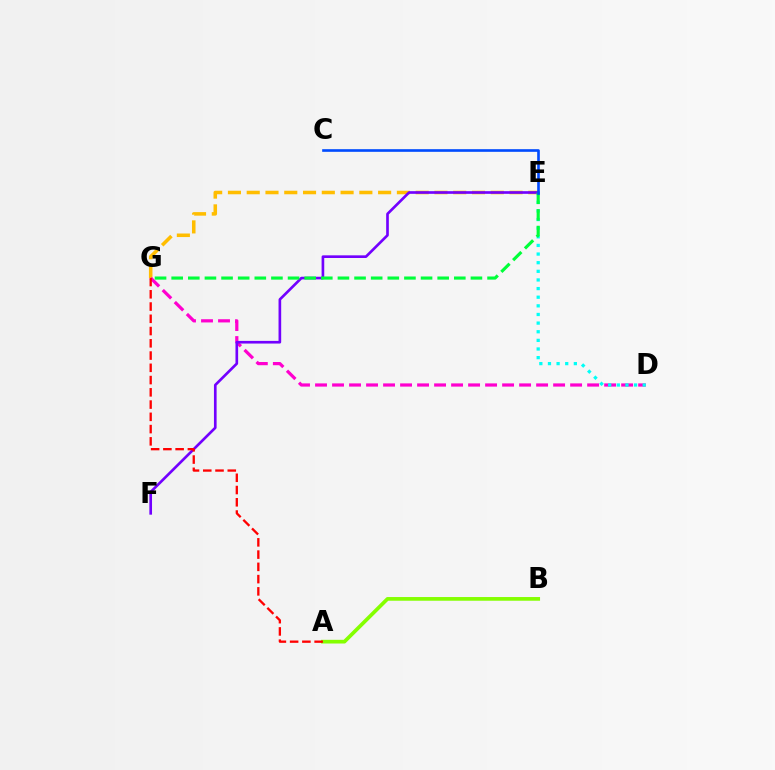{('E', 'G'): [{'color': '#ffbd00', 'line_style': 'dashed', 'thickness': 2.55}, {'color': '#00ff39', 'line_style': 'dashed', 'thickness': 2.26}], ('D', 'G'): [{'color': '#ff00cf', 'line_style': 'dashed', 'thickness': 2.31}], ('D', 'E'): [{'color': '#00fff6', 'line_style': 'dotted', 'thickness': 2.34}], ('E', 'F'): [{'color': '#7200ff', 'line_style': 'solid', 'thickness': 1.91}], ('A', 'B'): [{'color': '#84ff00', 'line_style': 'solid', 'thickness': 2.66}], ('C', 'E'): [{'color': '#004bff', 'line_style': 'solid', 'thickness': 1.9}], ('A', 'G'): [{'color': '#ff0000', 'line_style': 'dashed', 'thickness': 1.66}]}